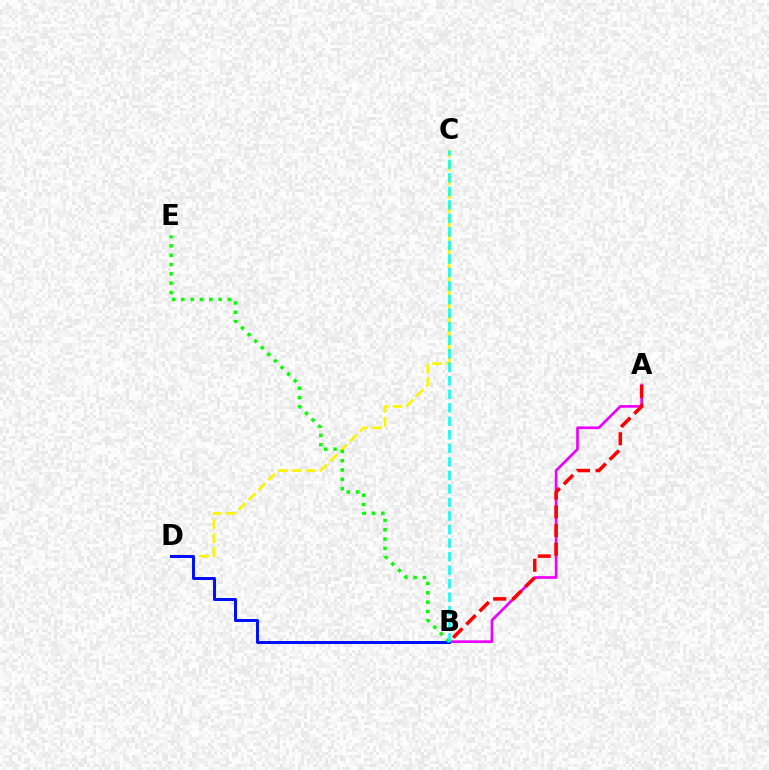{('C', 'D'): [{'color': '#fcf500', 'line_style': 'dashed', 'thickness': 1.9}], ('A', 'B'): [{'color': '#ee00ff', 'line_style': 'solid', 'thickness': 1.93}, {'color': '#ff0000', 'line_style': 'dashed', 'thickness': 2.54}], ('B', 'D'): [{'color': '#0010ff', 'line_style': 'solid', 'thickness': 2.16}], ('B', 'E'): [{'color': '#08ff00', 'line_style': 'dotted', 'thickness': 2.53}], ('B', 'C'): [{'color': '#00fff6', 'line_style': 'dashed', 'thickness': 1.84}]}